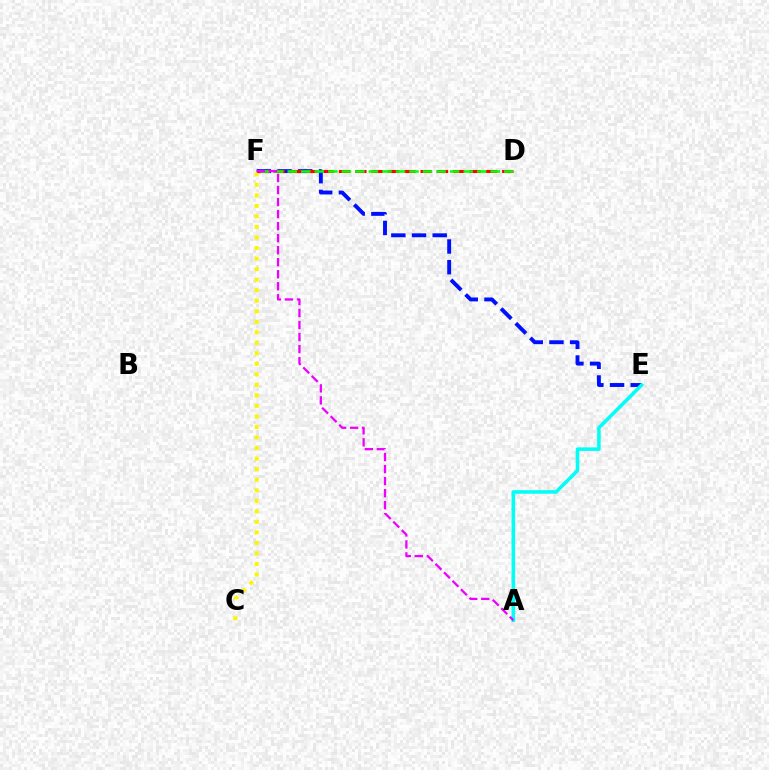{('E', 'F'): [{'color': '#0010ff', 'line_style': 'dashed', 'thickness': 2.81}], ('C', 'F'): [{'color': '#fcf500', 'line_style': 'dotted', 'thickness': 2.86}], ('A', 'E'): [{'color': '#00fff6', 'line_style': 'solid', 'thickness': 2.55}], ('D', 'F'): [{'color': '#ff0000', 'line_style': 'dashed', 'thickness': 2.22}, {'color': '#08ff00', 'line_style': 'dashed', 'thickness': 1.84}], ('A', 'F'): [{'color': '#ee00ff', 'line_style': 'dashed', 'thickness': 1.63}]}